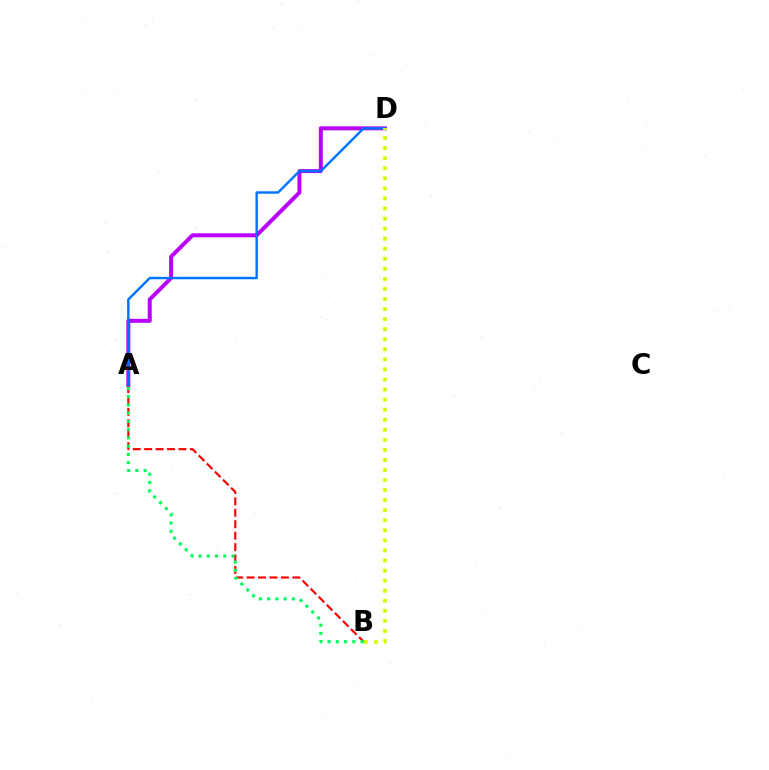{('A', 'D'): [{'color': '#b900ff', 'line_style': 'solid', 'thickness': 2.86}, {'color': '#0074ff', 'line_style': 'solid', 'thickness': 1.75}], ('A', 'B'): [{'color': '#ff0000', 'line_style': 'dashed', 'thickness': 1.55}, {'color': '#00ff5c', 'line_style': 'dotted', 'thickness': 2.24}], ('B', 'D'): [{'color': '#d1ff00', 'line_style': 'dotted', 'thickness': 2.73}]}